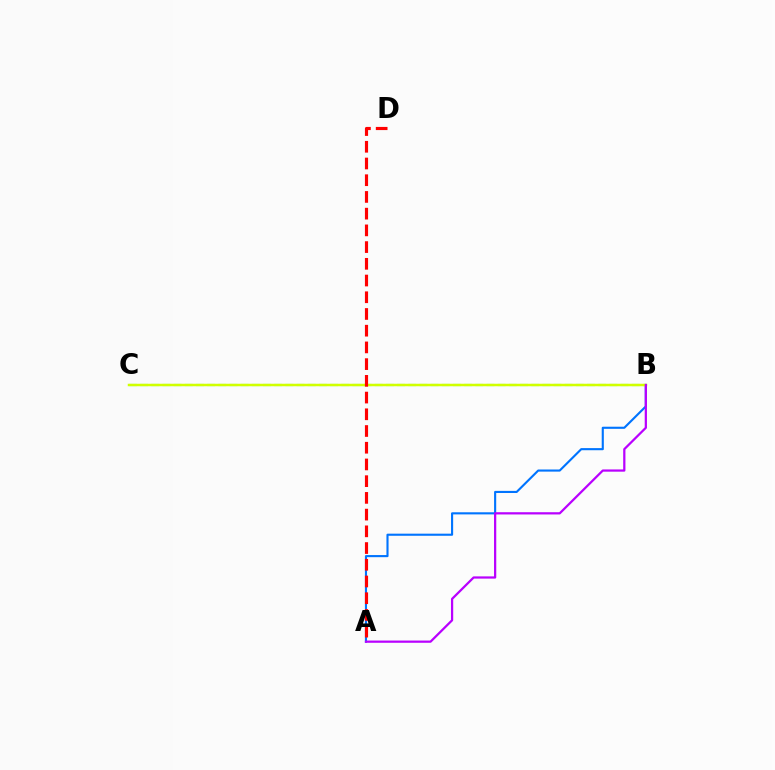{('B', 'C'): [{'color': '#00ff5c', 'line_style': 'dashed', 'thickness': 1.52}, {'color': '#d1ff00', 'line_style': 'solid', 'thickness': 1.79}], ('A', 'B'): [{'color': '#0074ff', 'line_style': 'solid', 'thickness': 1.53}, {'color': '#b900ff', 'line_style': 'solid', 'thickness': 1.61}], ('A', 'D'): [{'color': '#ff0000', 'line_style': 'dashed', 'thickness': 2.27}]}